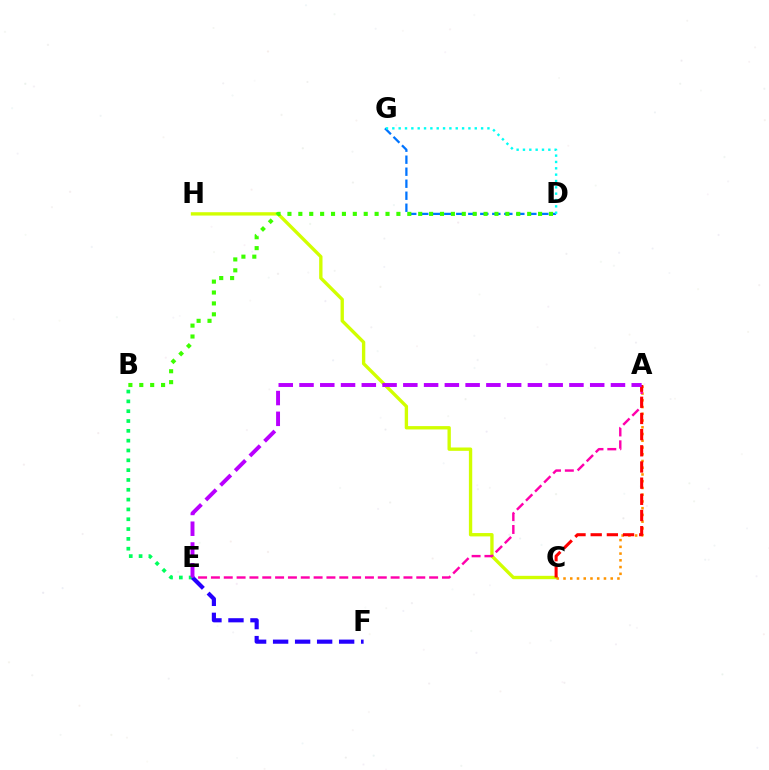{('D', 'G'): [{'color': '#0074ff', 'line_style': 'dashed', 'thickness': 1.63}, {'color': '#00fff6', 'line_style': 'dotted', 'thickness': 1.72}], ('C', 'H'): [{'color': '#d1ff00', 'line_style': 'solid', 'thickness': 2.41}], ('B', 'D'): [{'color': '#3dff00', 'line_style': 'dotted', 'thickness': 2.96}], ('A', 'C'): [{'color': '#ff9400', 'line_style': 'dotted', 'thickness': 1.83}, {'color': '#ff0000', 'line_style': 'dashed', 'thickness': 2.2}], ('B', 'E'): [{'color': '#00ff5c', 'line_style': 'dotted', 'thickness': 2.67}], ('A', 'E'): [{'color': '#ff00ac', 'line_style': 'dashed', 'thickness': 1.74}, {'color': '#b900ff', 'line_style': 'dashed', 'thickness': 2.82}], ('E', 'F'): [{'color': '#2500ff', 'line_style': 'dashed', 'thickness': 2.99}]}